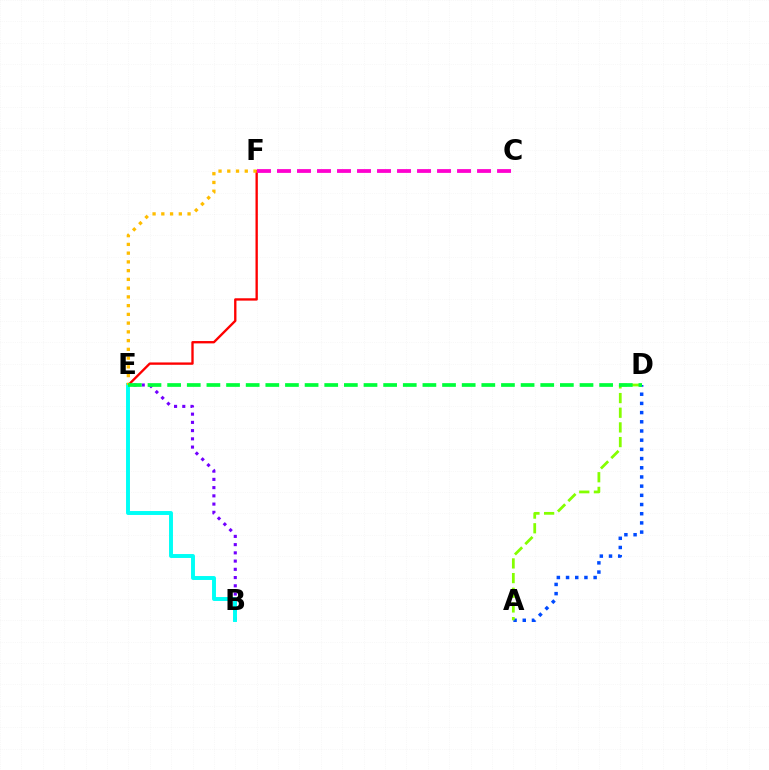{('E', 'F'): [{'color': '#ff0000', 'line_style': 'solid', 'thickness': 1.69}, {'color': '#ffbd00', 'line_style': 'dotted', 'thickness': 2.38}], ('B', 'E'): [{'color': '#7200ff', 'line_style': 'dotted', 'thickness': 2.24}, {'color': '#00fff6', 'line_style': 'solid', 'thickness': 2.83}], ('A', 'D'): [{'color': '#004bff', 'line_style': 'dotted', 'thickness': 2.5}, {'color': '#84ff00', 'line_style': 'dashed', 'thickness': 1.99}], ('C', 'F'): [{'color': '#ff00cf', 'line_style': 'dashed', 'thickness': 2.72}], ('D', 'E'): [{'color': '#00ff39', 'line_style': 'dashed', 'thickness': 2.67}]}